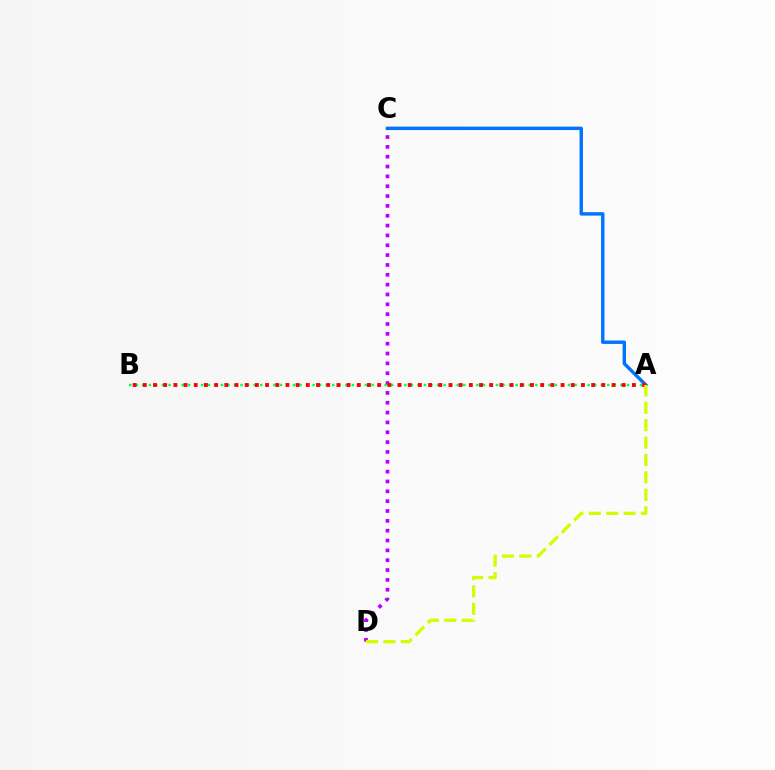{('C', 'D'): [{'color': '#b900ff', 'line_style': 'dotted', 'thickness': 2.67}], ('A', 'B'): [{'color': '#00ff5c', 'line_style': 'dotted', 'thickness': 1.78}, {'color': '#ff0000', 'line_style': 'dotted', 'thickness': 2.77}], ('A', 'C'): [{'color': '#0074ff', 'line_style': 'solid', 'thickness': 2.47}], ('A', 'D'): [{'color': '#d1ff00', 'line_style': 'dashed', 'thickness': 2.36}]}